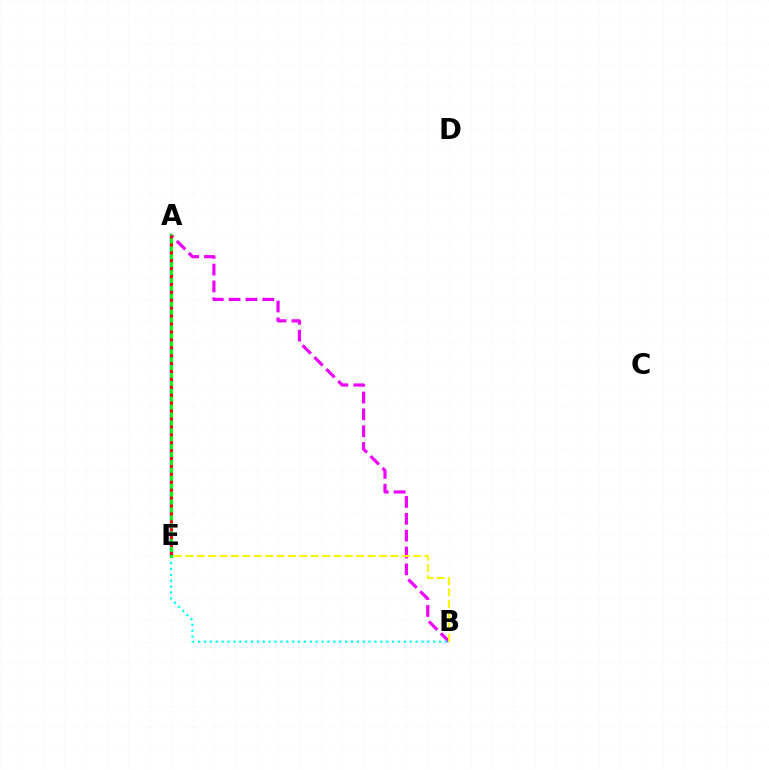{('A', 'B'): [{'color': '#ee00ff', 'line_style': 'dashed', 'thickness': 2.29}], ('B', 'E'): [{'color': '#00fff6', 'line_style': 'dotted', 'thickness': 1.6}, {'color': '#fcf500', 'line_style': 'dashed', 'thickness': 1.55}], ('A', 'E'): [{'color': '#0010ff', 'line_style': 'solid', 'thickness': 1.74}, {'color': '#08ff00', 'line_style': 'solid', 'thickness': 2.06}, {'color': '#ff0000', 'line_style': 'dotted', 'thickness': 2.15}]}